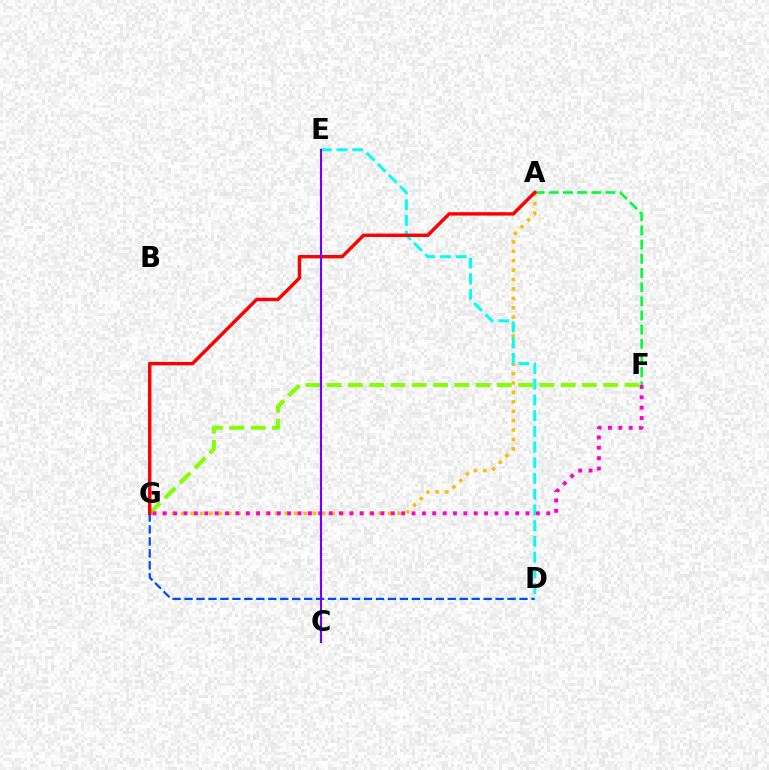{('A', 'G'): [{'color': '#ffbd00', 'line_style': 'dotted', 'thickness': 2.56}, {'color': '#ff0000', 'line_style': 'solid', 'thickness': 2.46}], ('D', 'E'): [{'color': '#00fff6', 'line_style': 'dashed', 'thickness': 2.13}], ('D', 'G'): [{'color': '#004bff', 'line_style': 'dashed', 'thickness': 1.63}], ('A', 'F'): [{'color': '#00ff39', 'line_style': 'dashed', 'thickness': 1.92}], ('F', 'G'): [{'color': '#84ff00', 'line_style': 'dashed', 'thickness': 2.89}, {'color': '#ff00cf', 'line_style': 'dotted', 'thickness': 2.82}], ('C', 'E'): [{'color': '#7200ff', 'line_style': 'solid', 'thickness': 1.54}]}